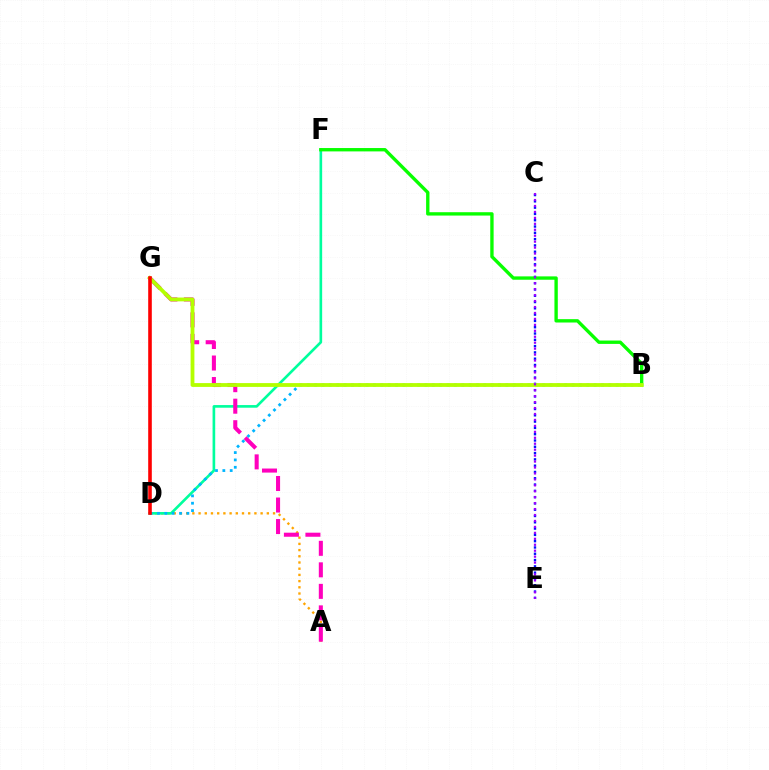{('A', 'D'): [{'color': '#ffa500', 'line_style': 'dotted', 'thickness': 1.69}], ('D', 'F'): [{'color': '#00ff9d', 'line_style': 'solid', 'thickness': 1.9}], ('A', 'G'): [{'color': '#ff00bd', 'line_style': 'dashed', 'thickness': 2.92}], ('C', 'E'): [{'color': '#0010ff', 'line_style': 'dotted', 'thickness': 1.71}, {'color': '#9b00ff', 'line_style': 'dotted', 'thickness': 1.61}], ('B', 'D'): [{'color': '#00b5ff', 'line_style': 'dotted', 'thickness': 2.0}], ('B', 'F'): [{'color': '#08ff00', 'line_style': 'solid', 'thickness': 2.42}], ('B', 'G'): [{'color': '#b3ff00', 'line_style': 'solid', 'thickness': 2.75}], ('D', 'G'): [{'color': '#ff0000', 'line_style': 'solid', 'thickness': 2.59}]}